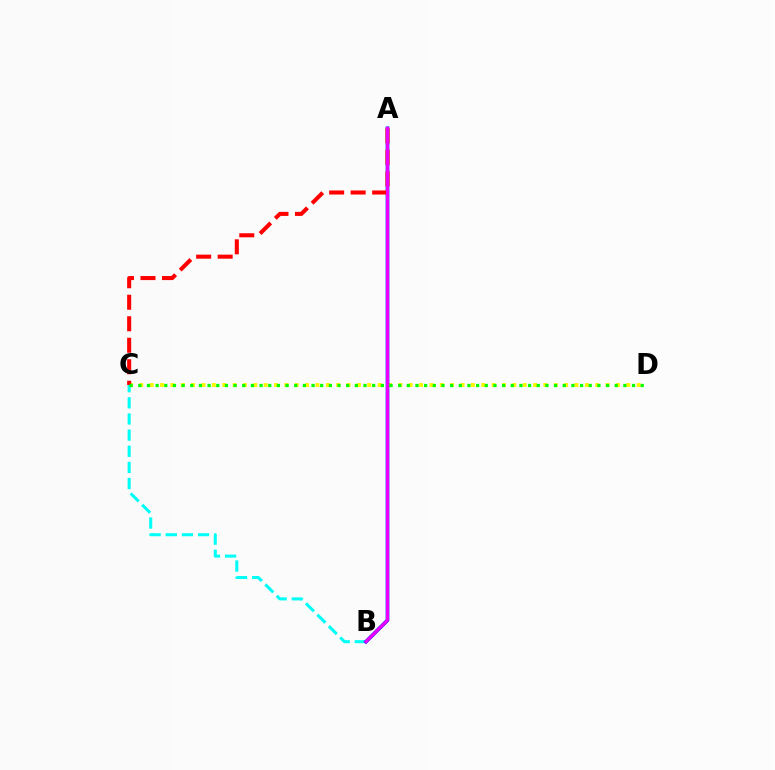{('C', 'D'): [{'color': '#fcf500', 'line_style': 'dotted', 'thickness': 2.82}, {'color': '#08ff00', 'line_style': 'dotted', 'thickness': 2.35}], ('B', 'C'): [{'color': '#00fff6', 'line_style': 'dashed', 'thickness': 2.19}], ('A', 'B'): [{'color': '#0010ff', 'line_style': 'solid', 'thickness': 2.63}, {'color': '#ee00ff', 'line_style': 'solid', 'thickness': 2.18}], ('A', 'C'): [{'color': '#ff0000', 'line_style': 'dashed', 'thickness': 2.92}]}